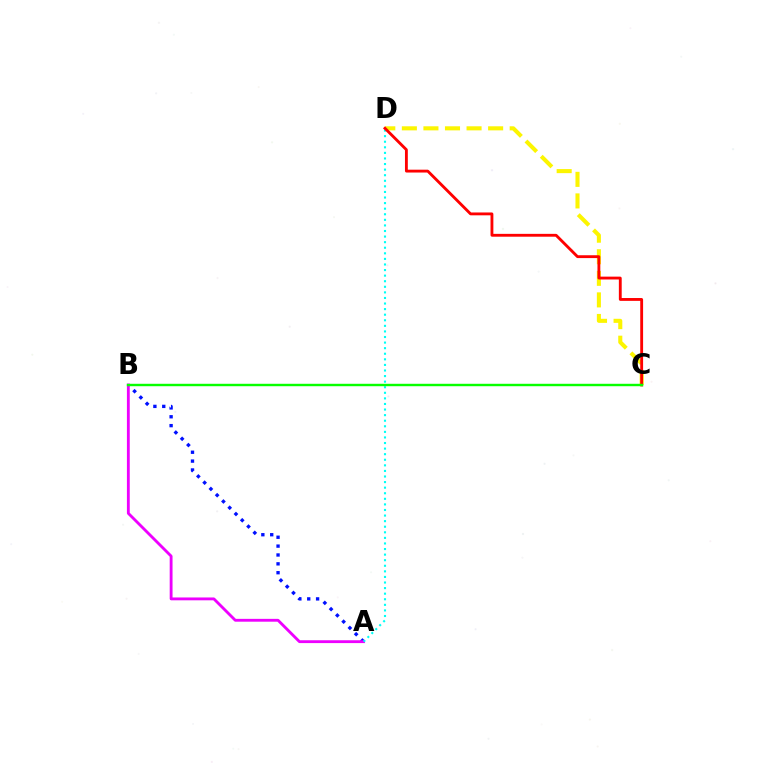{('A', 'B'): [{'color': '#0010ff', 'line_style': 'dotted', 'thickness': 2.41}, {'color': '#ee00ff', 'line_style': 'solid', 'thickness': 2.05}], ('A', 'D'): [{'color': '#00fff6', 'line_style': 'dotted', 'thickness': 1.52}], ('C', 'D'): [{'color': '#fcf500', 'line_style': 'dashed', 'thickness': 2.93}, {'color': '#ff0000', 'line_style': 'solid', 'thickness': 2.05}], ('B', 'C'): [{'color': '#08ff00', 'line_style': 'solid', 'thickness': 1.74}]}